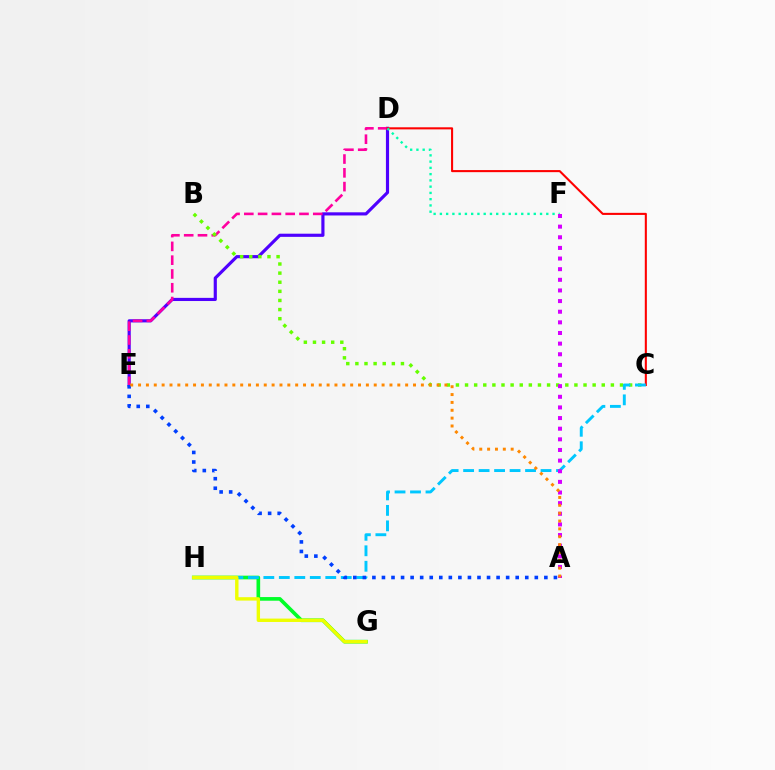{('D', 'E'): [{'color': '#4f00ff', 'line_style': 'solid', 'thickness': 2.27}, {'color': '#ff00a0', 'line_style': 'dashed', 'thickness': 1.87}], ('B', 'C'): [{'color': '#66ff00', 'line_style': 'dotted', 'thickness': 2.48}], ('G', 'H'): [{'color': '#00ff27', 'line_style': 'solid', 'thickness': 2.63}, {'color': '#eeff00', 'line_style': 'solid', 'thickness': 2.44}], ('C', 'D'): [{'color': '#ff0000', 'line_style': 'solid', 'thickness': 1.5}], ('D', 'F'): [{'color': '#00ffaf', 'line_style': 'dotted', 'thickness': 1.7}], ('C', 'H'): [{'color': '#00c7ff', 'line_style': 'dashed', 'thickness': 2.1}], ('A', 'F'): [{'color': '#d600ff', 'line_style': 'dotted', 'thickness': 2.89}], ('A', 'E'): [{'color': '#003fff', 'line_style': 'dotted', 'thickness': 2.6}, {'color': '#ff8800', 'line_style': 'dotted', 'thickness': 2.13}]}